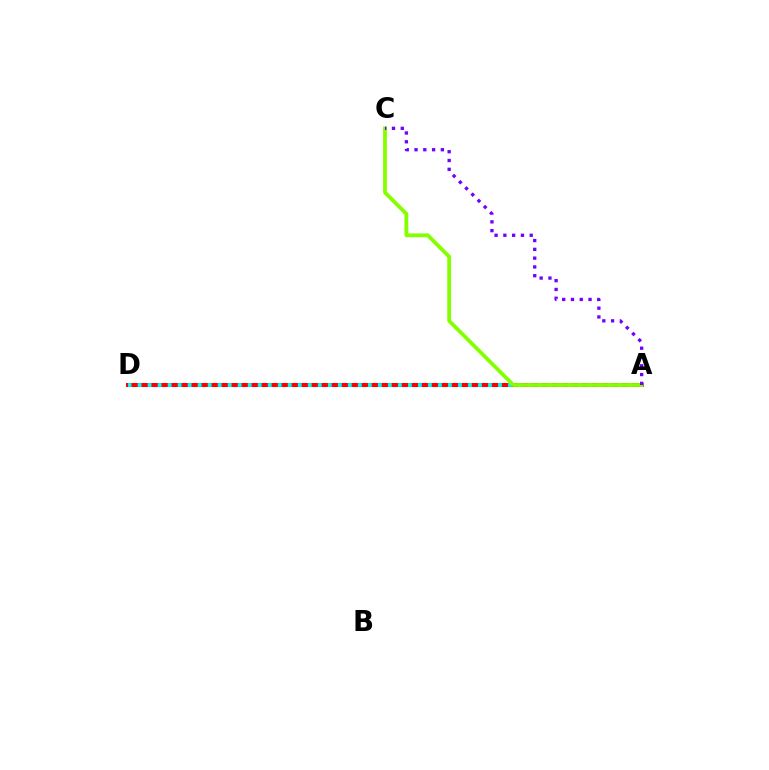{('A', 'D'): [{'color': '#ff0000', 'line_style': 'solid', 'thickness': 2.9}, {'color': '#00fff6', 'line_style': 'dotted', 'thickness': 2.72}], ('A', 'C'): [{'color': '#84ff00', 'line_style': 'solid', 'thickness': 2.75}, {'color': '#7200ff', 'line_style': 'dotted', 'thickness': 2.39}]}